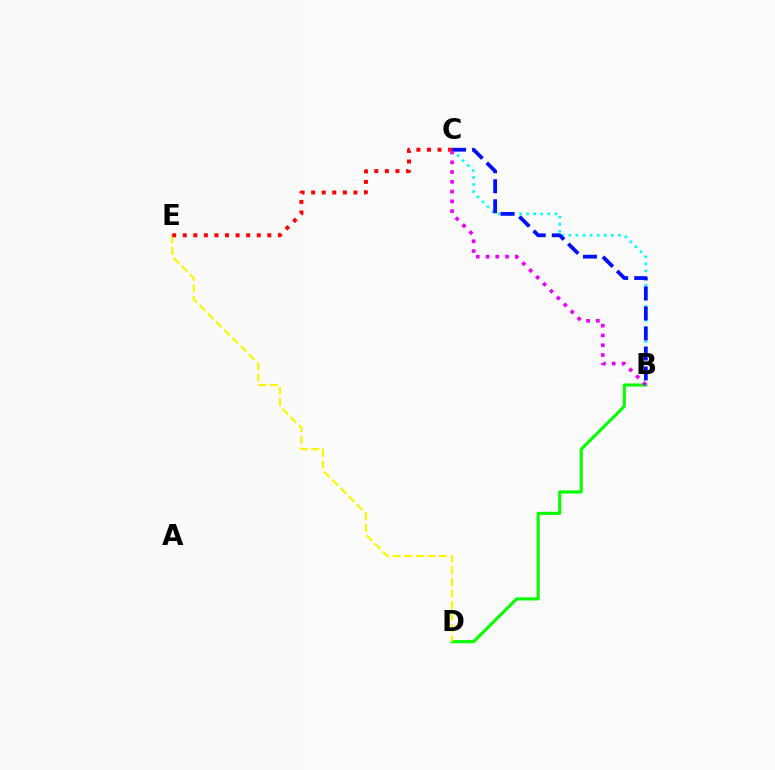{('B', 'D'): [{'color': '#08ff00', 'line_style': 'solid', 'thickness': 2.24}], ('D', 'E'): [{'color': '#fcf500', 'line_style': 'dashed', 'thickness': 1.58}], ('C', 'E'): [{'color': '#ff0000', 'line_style': 'dotted', 'thickness': 2.87}], ('B', 'C'): [{'color': '#00fff6', 'line_style': 'dotted', 'thickness': 1.92}, {'color': '#0010ff', 'line_style': 'dashed', 'thickness': 2.72}, {'color': '#ee00ff', 'line_style': 'dotted', 'thickness': 2.65}]}